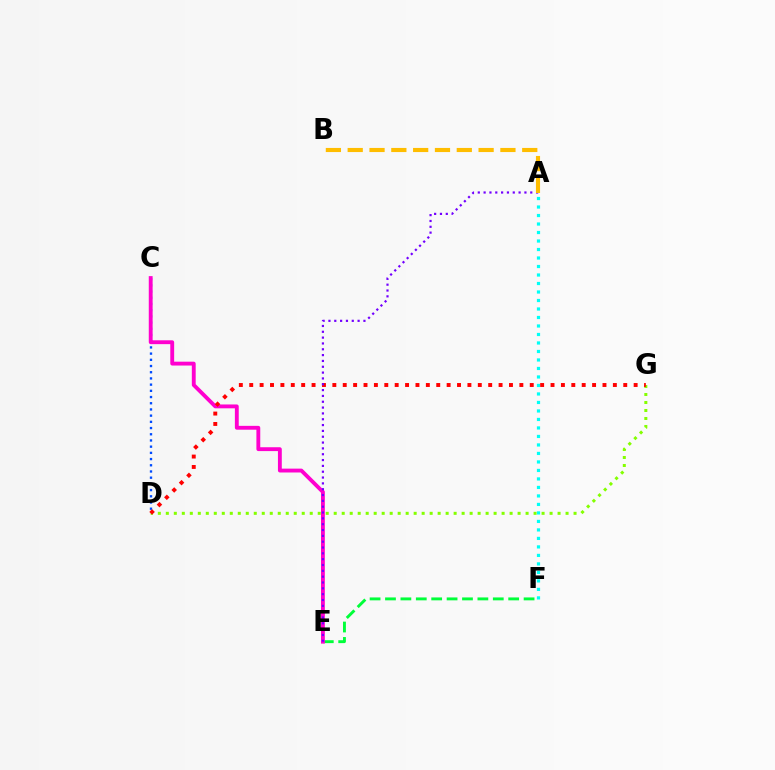{('C', 'D'): [{'color': '#004bff', 'line_style': 'dotted', 'thickness': 1.69}], ('E', 'F'): [{'color': '#00ff39', 'line_style': 'dashed', 'thickness': 2.09}], ('D', 'G'): [{'color': '#84ff00', 'line_style': 'dotted', 'thickness': 2.17}, {'color': '#ff0000', 'line_style': 'dotted', 'thickness': 2.82}], ('A', 'F'): [{'color': '#00fff6', 'line_style': 'dotted', 'thickness': 2.31}], ('C', 'E'): [{'color': '#ff00cf', 'line_style': 'solid', 'thickness': 2.78}], ('A', 'E'): [{'color': '#7200ff', 'line_style': 'dotted', 'thickness': 1.58}], ('A', 'B'): [{'color': '#ffbd00', 'line_style': 'dashed', 'thickness': 2.96}]}